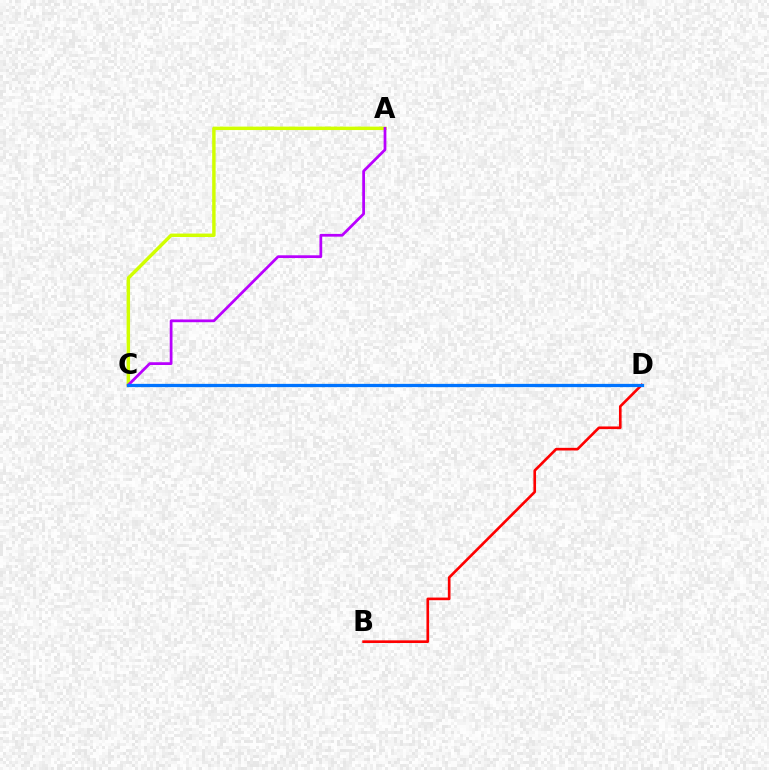{('B', 'D'): [{'color': '#ff0000', 'line_style': 'solid', 'thickness': 1.9}], ('A', 'C'): [{'color': '#d1ff00', 'line_style': 'solid', 'thickness': 2.47}, {'color': '#b900ff', 'line_style': 'solid', 'thickness': 1.98}], ('C', 'D'): [{'color': '#00ff5c', 'line_style': 'dotted', 'thickness': 2.18}, {'color': '#0074ff', 'line_style': 'solid', 'thickness': 2.34}]}